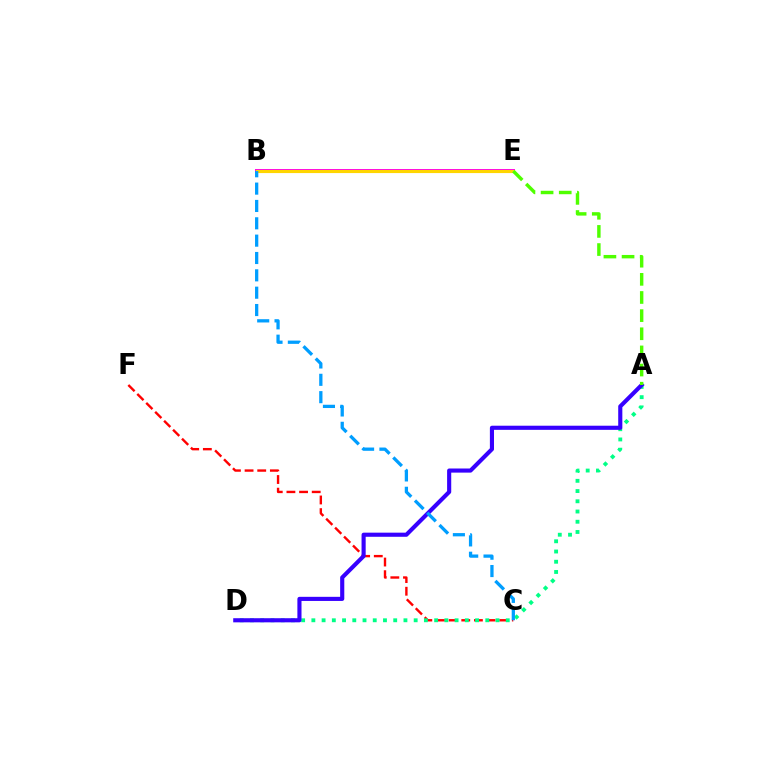{('C', 'F'): [{'color': '#ff0000', 'line_style': 'dashed', 'thickness': 1.72}], ('A', 'D'): [{'color': '#00ff86', 'line_style': 'dotted', 'thickness': 2.78}, {'color': '#3700ff', 'line_style': 'solid', 'thickness': 2.97}], ('B', 'E'): [{'color': '#ff00ed', 'line_style': 'solid', 'thickness': 2.85}, {'color': '#ffd500', 'line_style': 'solid', 'thickness': 2.26}], ('B', 'C'): [{'color': '#009eff', 'line_style': 'dashed', 'thickness': 2.36}], ('A', 'E'): [{'color': '#4fff00', 'line_style': 'dashed', 'thickness': 2.46}]}